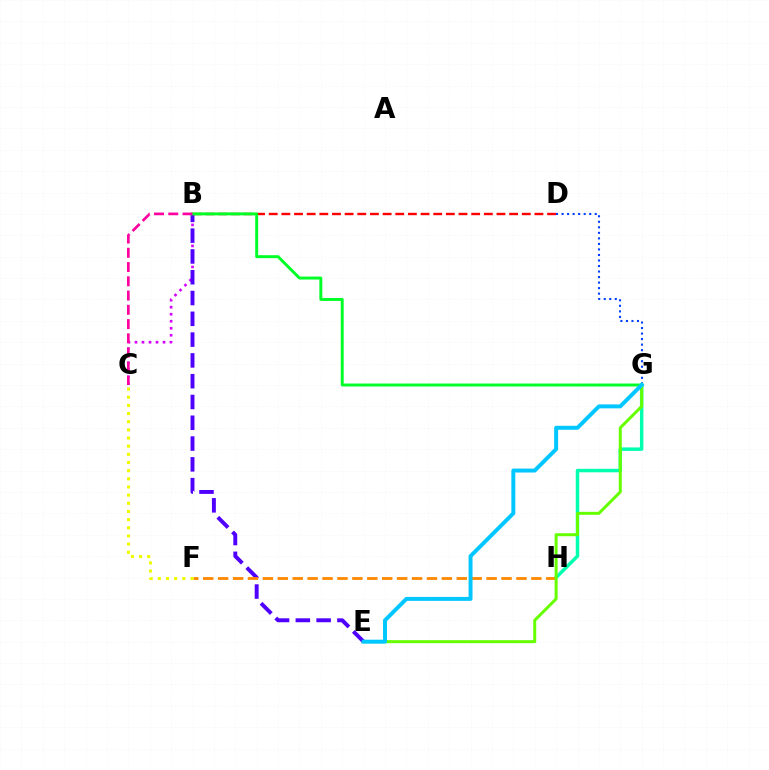{('B', 'D'): [{'color': '#ff0000', 'line_style': 'dashed', 'thickness': 1.72}], ('B', 'C'): [{'color': '#d600ff', 'line_style': 'dotted', 'thickness': 1.91}, {'color': '#ff00a0', 'line_style': 'dashed', 'thickness': 1.94}], ('D', 'G'): [{'color': '#003fff', 'line_style': 'dotted', 'thickness': 1.5}], ('B', 'E'): [{'color': '#4f00ff', 'line_style': 'dashed', 'thickness': 2.82}], ('G', 'H'): [{'color': '#00ffaf', 'line_style': 'solid', 'thickness': 2.5}], ('F', 'H'): [{'color': '#ff8800', 'line_style': 'dashed', 'thickness': 2.03}], ('B', 'G'): [{'color': '#00ff27', 'line_style': 'solid', 'thickness': 2.13}], ('C', 'F'): [{'color': '#eeff00', 'line_style': 'dotted', 'thickness': 2.22}], ('E', 'G'): [{'color': '#66ff00', 'line_style': 'solid', 'thickness': 2.16}, {'color': '#00c7ff', 'line_style': 'solid', 'thickness': 2.85}]}